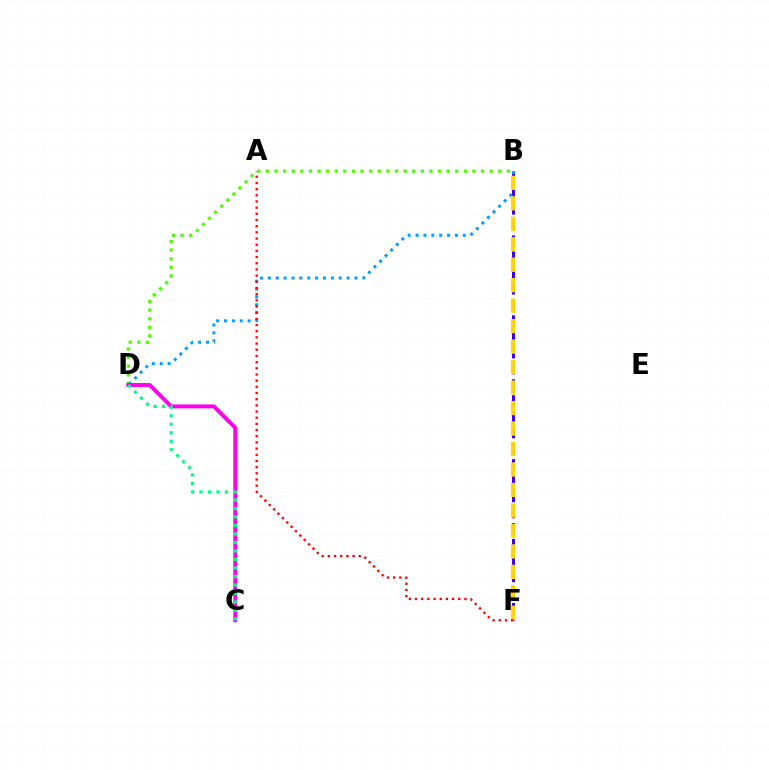{('B', 'D'): [{'color': '#4fff00', 'line_style': 'dotted', 'thickness': 2.34}, {'color': '#009eff', 'line_style': 'dotted', 'thickness': 2.14}], ('B', 'F'): [{'color': '#3700ff', 'line_style': 'dashed', 'thickness': 2.17}, {'color': '#ffd500', 'line_style': 'dashed', 'thickness': 2.78}], ('C', 'D'): [{'color': '#ff00ed', 'line_style': 'solid', 'thickness': 2.83}, {'color': '#00ff86', 'line_style': 'dotted', 'thickness': 2.31}], ('A', 'F'): [{'color': '#ff0000', 'line_style': 'dotted', 'thickness': 1.68}]}